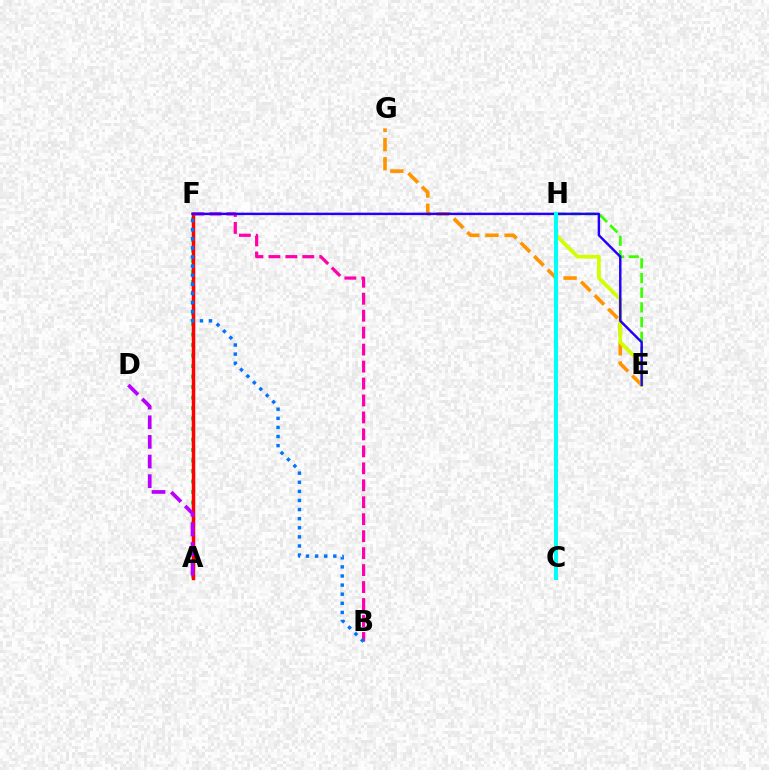{('E', 'G'): [{'color': '#ff9400', 'line_style': 'dashed', 'thickness': 2.6}], ('A', 'F'): [{'color': '#00ff5c', 'line_style': 'dotted', 'thickness': 2.85}, {'color': '#ff0000', 'line_style': 'solid', 'thickness': 2.51}], ('B', 'F'): [{'color': '#ff00ac', 'line_style': 'dashed', 'thickness': 2.3}, {'color': '#0074ff', 'line_style': 'dotted', 'thickness': 2.47}], ('E', 'H'): [{'color': '#3dff00', 'line_style': 'dashed', 'thickness': 1.99}, {'color': '#d1ff00', 'line_style': 'solid', 'thickness': 2.67}], ('A', 'D'): [{'color': '#b900ff', 'line_style': 'dashed', 'thickness': 2.67}], ('E', 'F'): [{'color': '#2500ff', 'line_style': 'solid', 'thickness': 1.77}], ('C', 'H'): [{'color': '#00fff6', 'line_style': 'solid', 'thickness': 2.93}]}